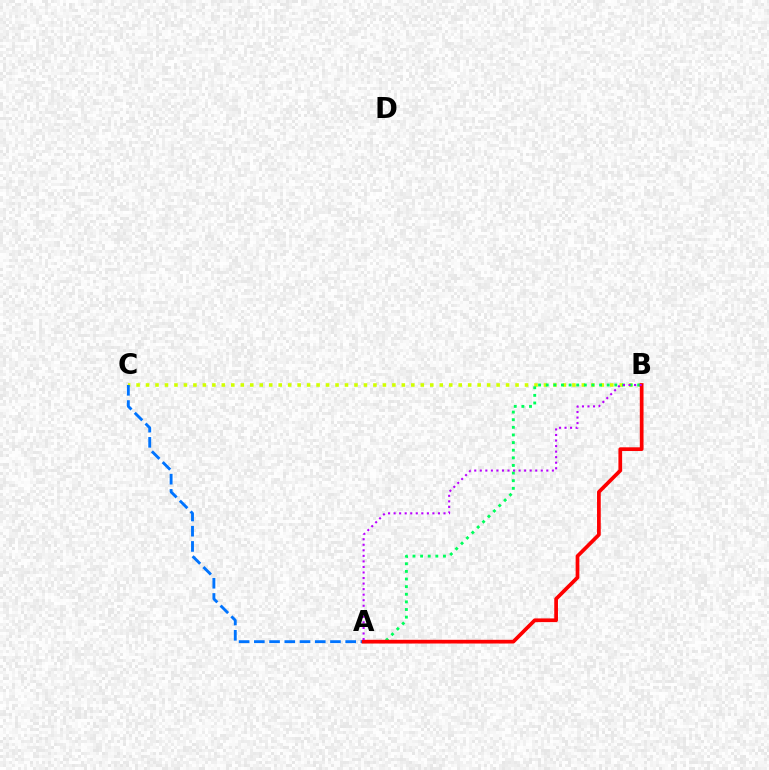{('B', 'C'): [{'color': '#d1ff00', 'line_style': 'dotted', 'thickness': 2.57}], ('A', 'B'): [{'color': '#00ff5c', 'line_style': 'dotted', 'thickness': 2.07}, {'color': '#ff0000', 'line_style': 'solid', 'thickness': 2.68}, {'color': '#b900ff', 'line_style': 'dotted', 'thickness': 1.51}], ('A', 'C'): [{'color': '#0074ff', 'line_style': 'dashed', 'thickness': 2.07}]}